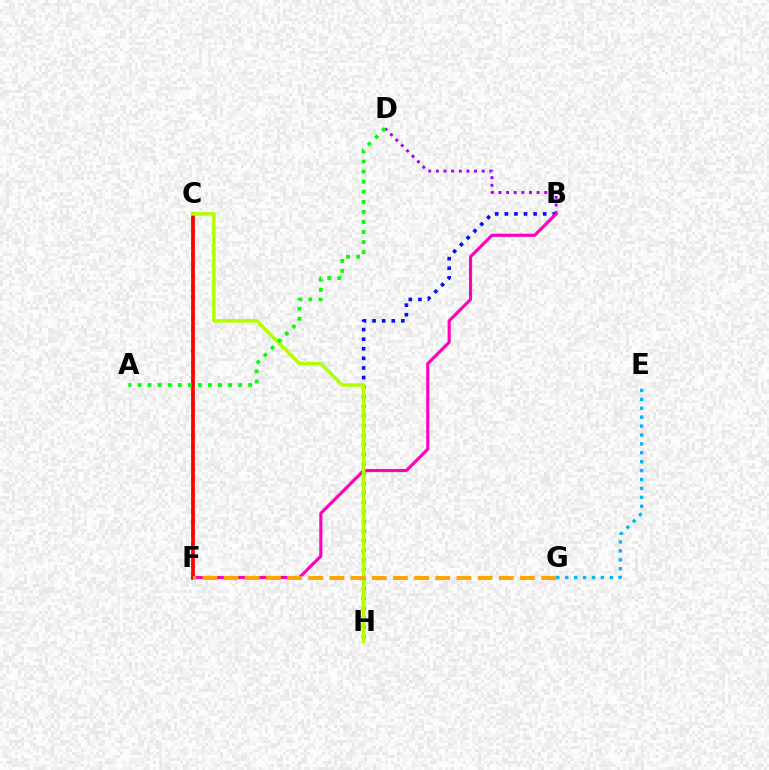{('B', 'D'): [{'color': '#9b00ff', 'line_style': 'dotted', 'thickness': 2.07}], ('B', 'H'): [{'color': '#0010ff', 'line_style': 'dotted', 'thickness': 2.61}], ('B', 'F'): [{'color': '#ff00bd', 'line_style': 'solid', 'thickness': 2.25}], ('C', 'F'): [{'color': '#00ff9d', 'line_style': 'dotted', 'thickness': 2.91}, {'color': '#ff0000', 'line_style': 'solid', 'thickness': 2.69}], ('E', 'G'): [{'color': '#00b5ff', 'line_style': 'dotted', 'thickness': 2.42}], ('C', 'H'): [{'color': '#b3ff00', 'line_style': 'solid', 'thickness': 2.55}], ('A', 'D'): [{'color': '#08ff00', 'line_style': 'dotted', 'thickness': 2.73}], ('F', 'G'): [{'color': '#ffa500', 'line_style': 'dashed', 'thickness': 2.88}]}